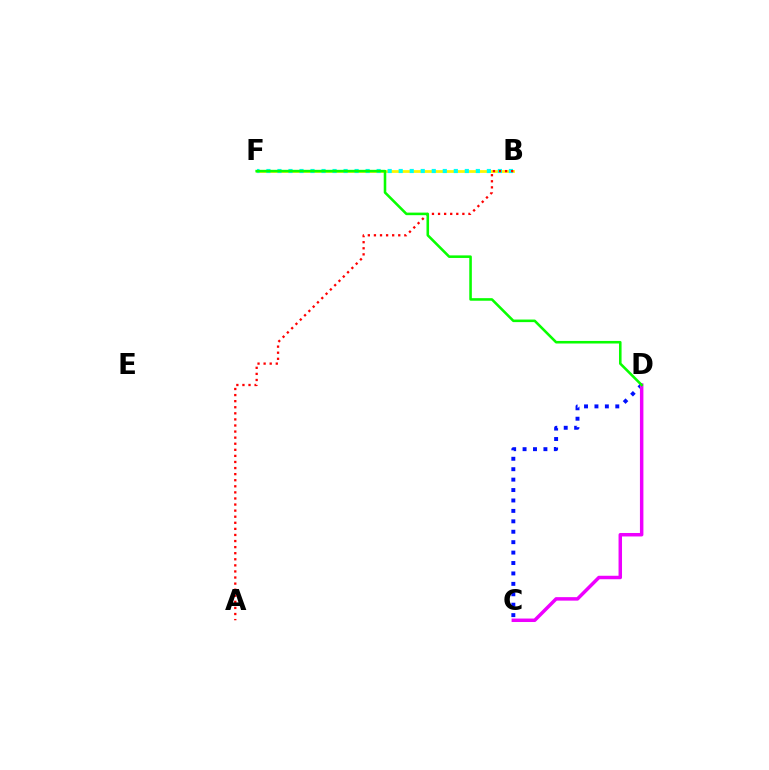{('B', 'F'): [{'color': '#fcf500', 'line_style': 'solid', 'thickness': 1.99}, {'color': '#00fff6', 'line_style': 'dotted', 'thickness': 2.99}], ('C', 'D'): [{'color': '#0010ff', 'line_style': 'dotted', 'thickness': 2.83}, {'color': '#ee00ff', 'line_style': 'solid', 'thickness': 2.5}], ('A', 'B'): [{'color': '#ff0000', 'line_style': 'dotted', 'thickness': 1.65}], ('D', 'F'): [{'color': '#08ff00', 'line_style': 'solid', 'thickness': 1.85}]}